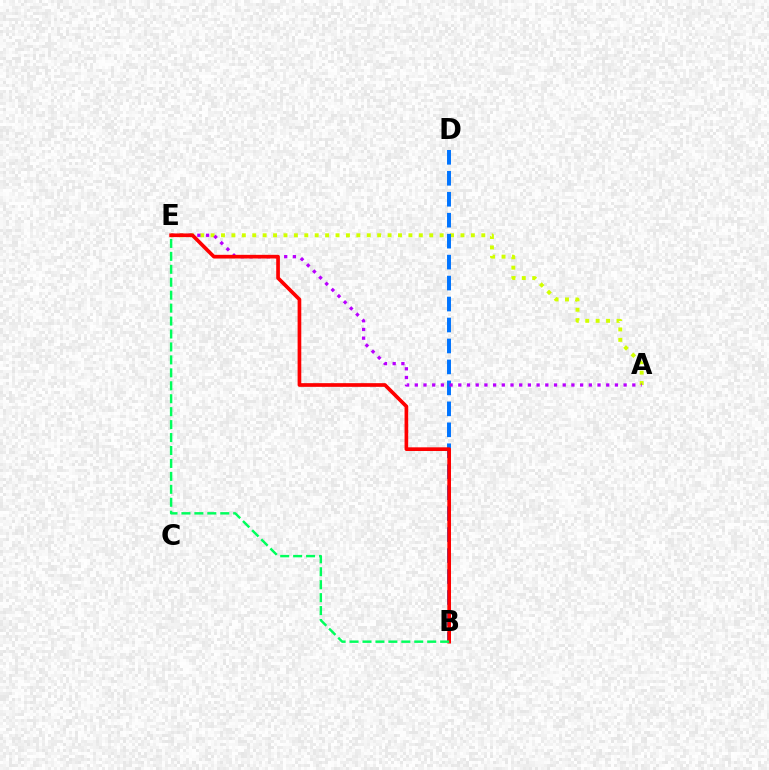{('A', 'E'): [{'color': '#d1ff00', 'line_style': 'dotted', 'thickness': 2.83}, {'color': '#b900ff', 'line_style': 'dotted', 'thickness': 2.36}], ('B', 'D'): [{'color': '#0074ff', 'line_style': 'dashed', 'thickness': 2.85}], ('B', 'E'): [{'color': '#ff0000', 'line_style': 'solid', 'thickness': 2.65}, {'color': '#00ff5c', 'line_style': 'dashed', 'thickness': 1.76}]}